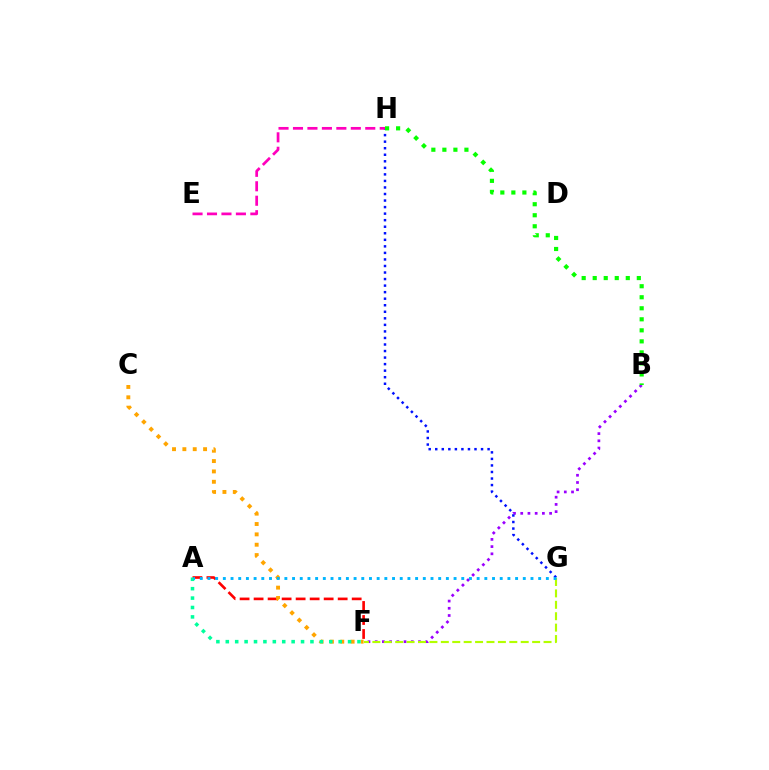{('B', 'F'): [{'color': '#9b00ff', 'line_style': 'dotted', 'thickness': 1.96}], ('G', 'H'): [{'color': '#0010ff', 'line_style': 'dotted', 'thickness': 1.78}], ('F', 'G'): [{'color': '#b3ff00', 'line_style': 'dashed', 'thickness': 1.55}], ('B', 'H'): [{'color': '#08ff00', 'line_style': 'dotted', 'thickness': 3.0}], ('A', 'F'): [{'color': '#ff0000', 'line_style': 'dashed', 'thickness': 1.9}, {'color': '#00ff9d', 'line_style': 'dotted', 'thickness': 2.56}], ('C', 'F'): [{'color': '#ffa500', 'line_style': 'dotted', 'thickness': 2.81}], ('E', 'H'): [{'color': '#ff00bd', 'line_style': 'dashed', 'thickness': 1.96}], ('A', 'G'): [{'color': '#00b5ff', 'line_style': 'dotted', 'thickness': 2.09}]}